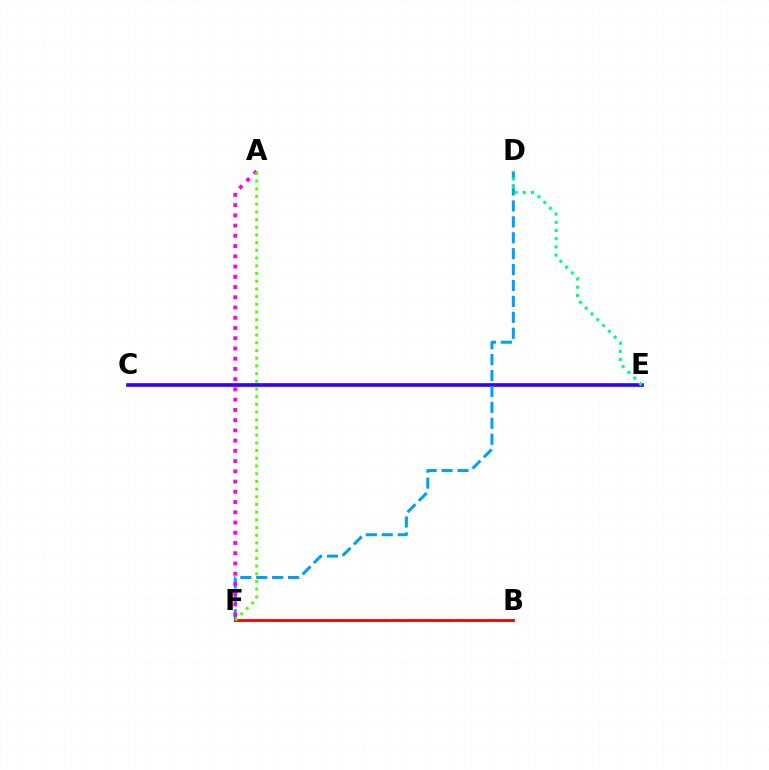{('B', 'F'): [{'color': '#ffd500', 'line_style': 'dashed', 'thickness': 2.15}, {'color': '#ff0000', 'line_style': 'solid', 'thickness': 2.03}], ('C', 'E'): [{'color': '#3700ff', 'line_style': 'solid', 'thickness': 2.65}], ('D', 'F'): [{'color': '#009eff', 'line_style': 'dashed', 'thickness': 2.16}], ('A', 'F'): [{'color': '#ff00ed', 'line_style': 'dotted', 'thickness': 2.78}, {'color': '#4fff00', 'line_style': 'dotted', 'thickness': 2.09}], ('D', 'E'): [{'color': '#00ff86', 'line_style': 'dotted', 'thickness': 2.22}]}